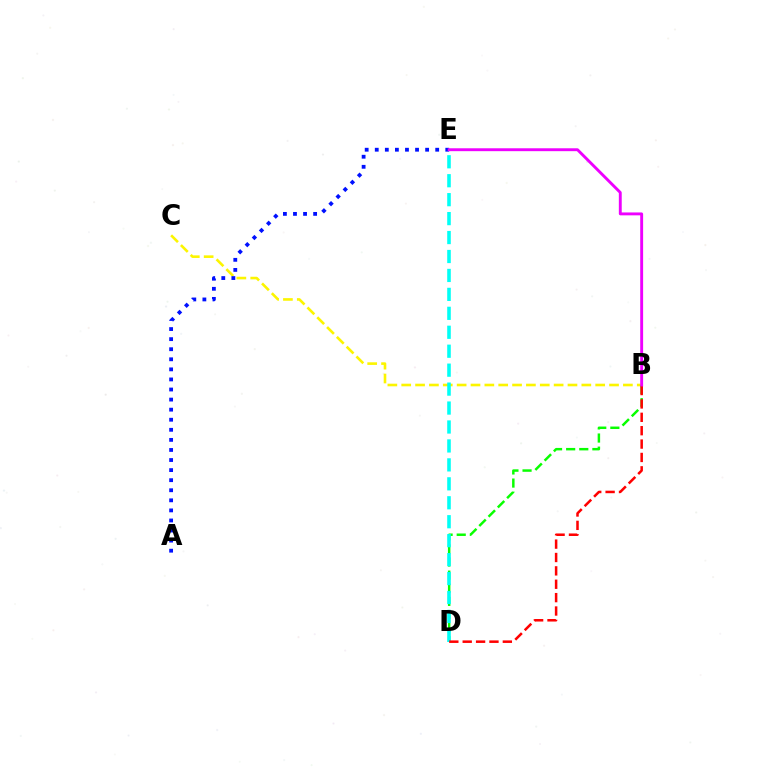{('B', 'C'): [{'color': '#fcf500', 'line_style': 'dashed', 'thickness': 1.88}], ('B', 'D'): [{'color': '#08ff00', 'line_style': 'dashed', 'thickness': 1.78}, {'color': '#ff0000', 'line_style': 'dashed', 'thickness': 1.82}], ('D', 'E'): [{'color': '#00fff6', 'line_style': 'dashed', 'thickness': 2.57}], ('A', 'E'): [{'color': '#0010ff', 'line_style': 'dotted', 'thickness': 2.74}], ('B', 'E'): [{'color': '#ee00ff', 'line_style': 'solid', 'thickness': 2.08}]}